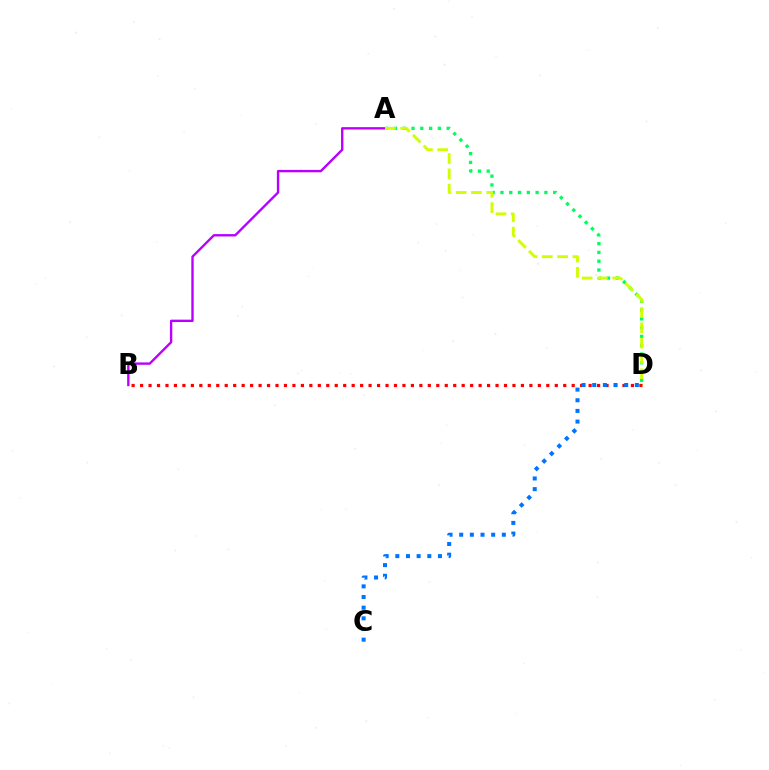{('A', 'B'): [{'color': '#b900ff', 'line_style': 'solid', 'thickness': 1.7}], ('A', 'D'): [{'color': '#00ff5c', 'line_style': 'dotted', 'thickness': 2.39}, {'color': '#d1ff00', 'line_style': 'dashed', 'thickness': 2.08}], ('B', 'D'): [{'color': '#ff0000', 'line_style': 'dotted', 'thickness': 2.3}], ('C', 'D'): [{'color': '#0074ff', 'line_style': 'dotted', 'thickness': 2.9}]}